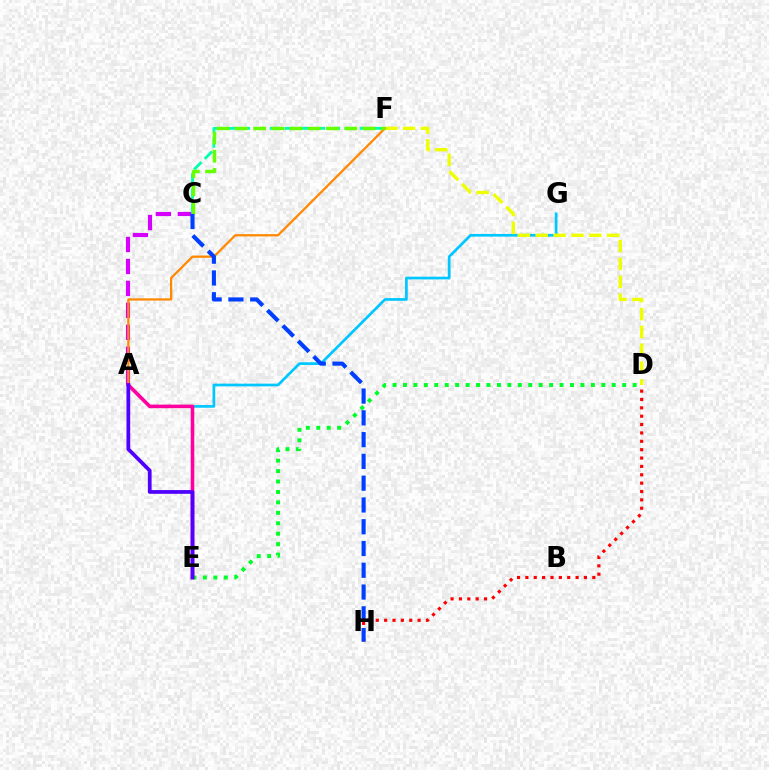{('E', 'G'): [{'color': '#00c7ff', 'line_style': 'solid', 'thickness': 1.95}], ('D', 'H'): [{'color': '#ff0000', 'line_style': 'dotted', 'thickness': 2.27}], ('A', 'C'): [{'color': '#d600ff', 'line_style': 'dashed', 'thickness': 2.98}], ('C', 'F'): [{'color': '#00ffaf', 'line_style': 'dashed', 'thickness': 2.04}, {'color': '#66ff00', 'line_style': 'dashed', 'thickness': 2.48}], ('D', 'E'): [{'color': '#00ff27', 'line_style': 'dotted', 'thickness': 2.84}], ('A', 'E'): [{'color': '#ff00a0', 'line_style': 'solid', 'thickness': 2.58}, {'color': '#4f00ff', 'line_style': 'solid', 'thickness': 2.7}], ('D', 'F'): [{'color': '#eeff00', 'line_style': 'dashed', 'thickness': 2.43}], ('A', 'F'): [{'color': '#ff8800', 'line_style': 'solid', 'thickness': 1.63}], ('C', 'H'): [{'color': '#003fff', 'line_style': 'dashed', 'thickness': 2.96}]}